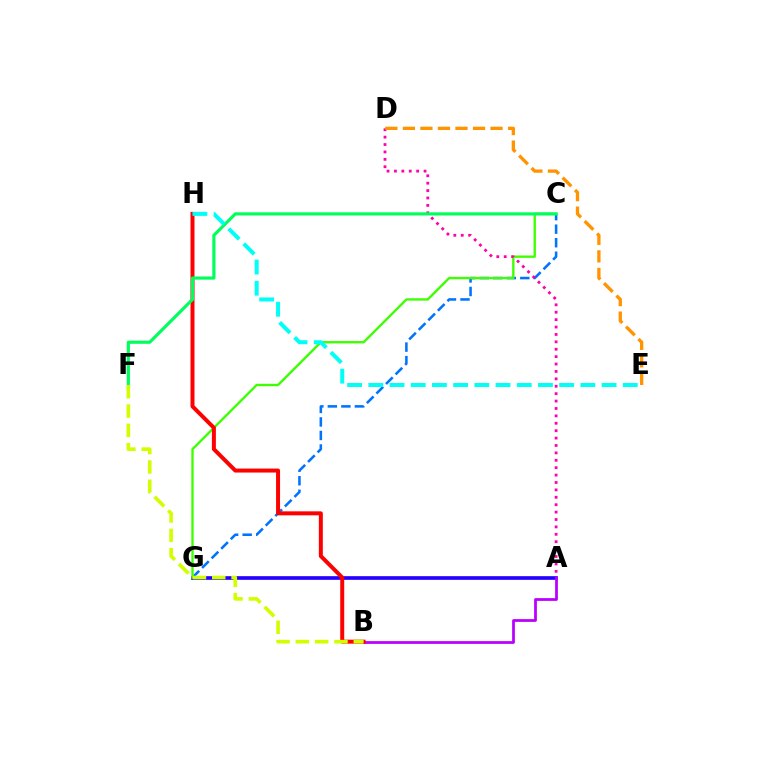{('A', 'G'): [{'color': '#2500ff', 'line_style': 'solid', 'thickness': 2.64}], ('A', 'B'): [{'color': '#b900ff', 'line_style': 'solid', 'thickness': 1.99}], ('C', 'G'): [{'color': '#0074ff', 'line_style': 'dashed', 'thickness': 1.84}, {'color': '#3dff00', 'line_style': 'solid', 'thickness': 1.69}], ('A', 'D'): [{'color': '#ff00ac', 'line_style': 'dotted', 'thickness': 2.01}], ('B', 'H'): [{'color': '#ff0000', 'line_style': 'solid', 'thickness': 2.87}], ('D', 'E'): [{'color': '#ff9400', 'line_style': 'dashed', 'thickness': 2.38}], ('C', 'F'): [{'color': '#00ff5c', 'line_style': 'solid', 'thickness': 2.28}], ('E', 'H'): [{'color': '#00fff6', 'line_style': 'dashed', 'thickness': 2.88}], ('B', 'F'): [{'color': '#d1ff00', 'line_style': 'dashed', 'thickness': 2.62}]}